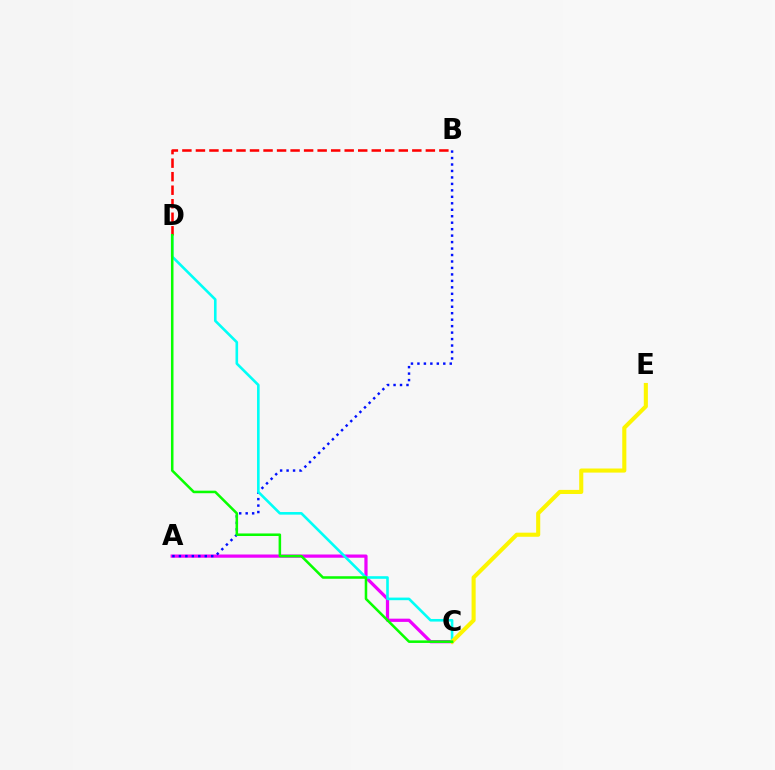{('A', 'C'): [{'color': '#ee00ff', 'line_style': 'solid', 'thickness': 2.32}], ('A', 'B'): [{'color': '#0010ff', 'line_style': 'dotted', 'thickness': 1.76}], ('C', 'D'): [{'color': '#00fff6', 'line_style': 'solid', 'thickness': 1.88}, {'color': '#08ff00', 'line_style': 'solid', 'thickness': 1.83}], ('C', 'E'): [{'color': '#fcf500', 'line_style': 'solid', 'thickness': 2.94}], ('B', 'D'): [{'color': '#ff0000', 'line_style': 'dashed', 'thickness': 1.84}]}